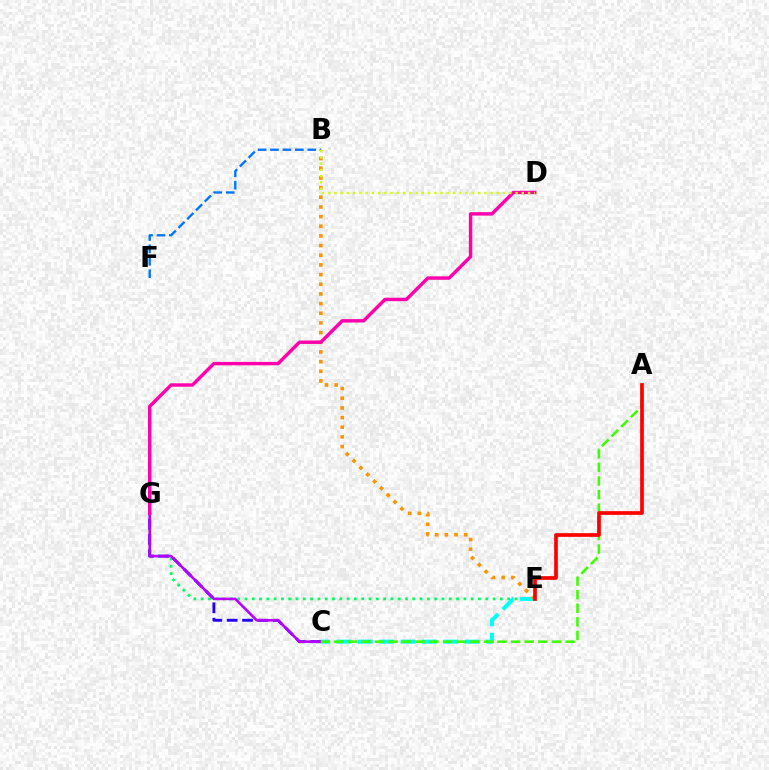{('B', 'F'): [{'color': '#0074ff', 'line_style': 'dashed', 'thickness': 1.69}], ('E', 'G'): [{'color': '#00ff5c', 'line_style': 'dotted', 'thickness': 1.98}], ('C', 'G'): [{'color': '#2500ff', 'line_style': 'dashed', 'thickness': 2.09}, {'color': '#b900ff', 'line_style': 'solid', 'thickness': 1.87}], ('C', 'E'): [{'color': '#00fff6', 'line_style': 'dashed', 'thickness': 2.9}], ('B', 'E'): [{'color': '#ff9400', 'line_style': 'dotted', 'thickness': 2.63}], ('A', 'C'): [{'color': '#3dff00', 'line_style': 'dashed', 'thickness': 1.85}], ('D', 'G'): [{'color': '#ff00ac', 'line_style': 'solid', 'thickness': 2.46}], ('A', 'E'): [{'color': '#ff0000', 'line_style': 'solid', 'thickness': 2.67}], ('B', 'D'): [{'color': '#d1ff00', 'line_style': 'dotted', 'thickness': 1.7}]}